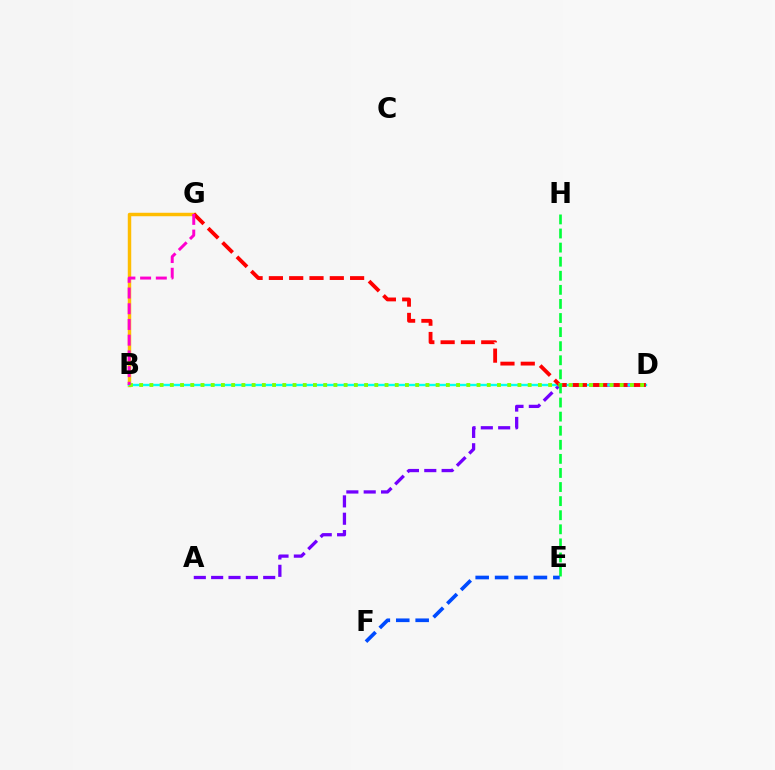{('A', 'D'): [{'color': '#7200ff', 'line_style': 'dashed', 'thickness': 2.36}], ('B', 'G'): [{'color': '#ffbd00', 'line_style': 'solid', 'thickness': 2.49}, {'color': '#ff00cf', 'line_style': 'dashed', 'thickness': 2.13}], ('B', 'D'): [{'color': '#00fff6', 'line_style': 'solid', 'thickness': 1.72}, {'color': '#84ff00', 'line_style': 'dotted', 'thickness': 2.78}], ('D', 'G'): [{'color': '#ff0000', 'line_style': 'dashed', 'thickness': 2.76}], ('E', 'H'): [{'color': '#00ff39', 'line_style': 'dashed', 'thickness': 1.91}], ('E', 'F'): [{'color': '#004bff', 'line_style': 'dashed', 'thickness': 2.64}]}